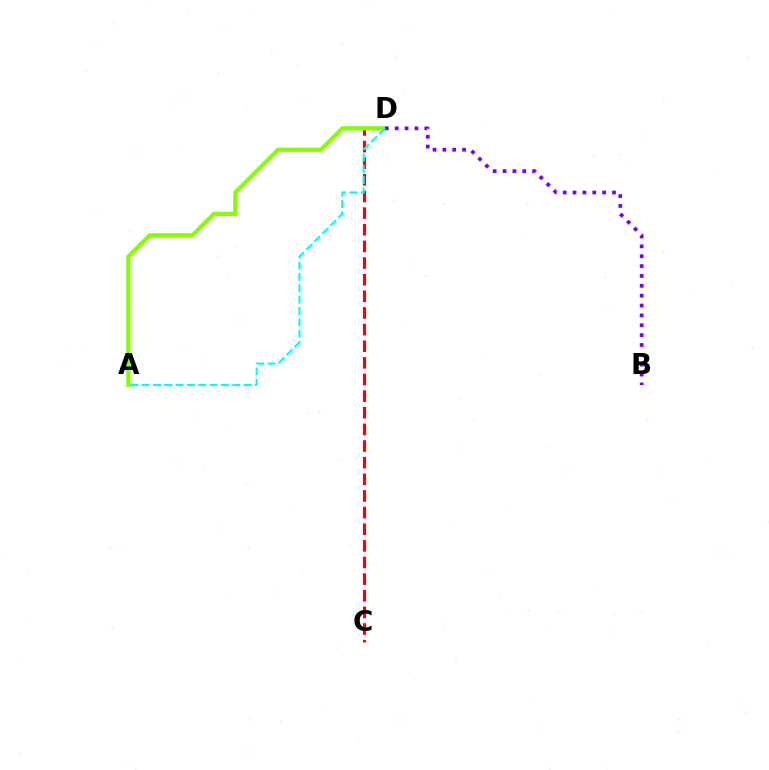{('C', 'D'): [{'color': '#ff0000', 'line_style': 'dashed', 'thickness': 2.26}], ('A', 'D'): [{'color': '#84ff00', 'line_style': 'solid', 'thickness': 3.0}, {'color': '#00fff6', 'line_style': 'dashed', 'thickness': 1.54}], ('B', 'D'): [{'color': '#7200ff', 'line_style': 'dotted', 'thickness': 2.68}]}